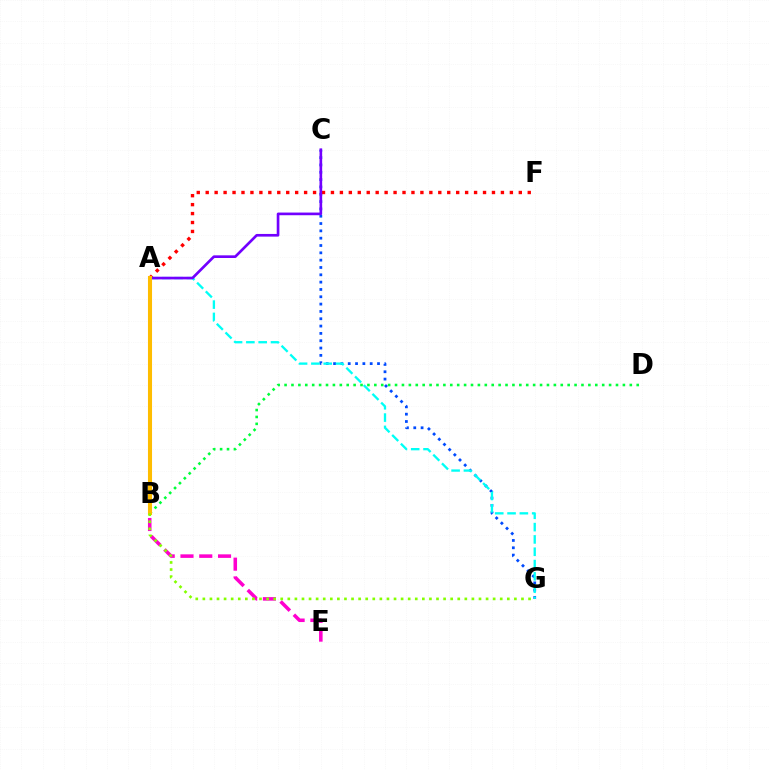{('C', 'G'): [{'color': '#004bff', 'line_style': 'dotted', 'thickness': 1.99}], ('B', 'D'): [{'color': '#00ff39', 'line_style': 'dotted', 'thickness': 1.88}], ('B', 'E'): [{'color': '#ff00cf', 'line_style': 'dashed', 'thickness': 2.55}], ('A', 'G'): [{'color': '#00fff6', 'line_style': 'dashed', 'thickness': 1.67}], ('A', 'F'): [{'color': '#ff0000', 'line_style': 'dotted', 'thickness': 2.43}], ('A', 'C'): [{'color': '#7200ff', 'line_style': 'solid', 'thickness': 1.92}], ('A', 'B'): [{'color': '#ffbd00', 'line_style': 'solid', 'thickness': 2.93}], ('B', 'G'): [{'color': '#84ff00', 'line_style': 'dotted', 'thickness': 1.92}]}